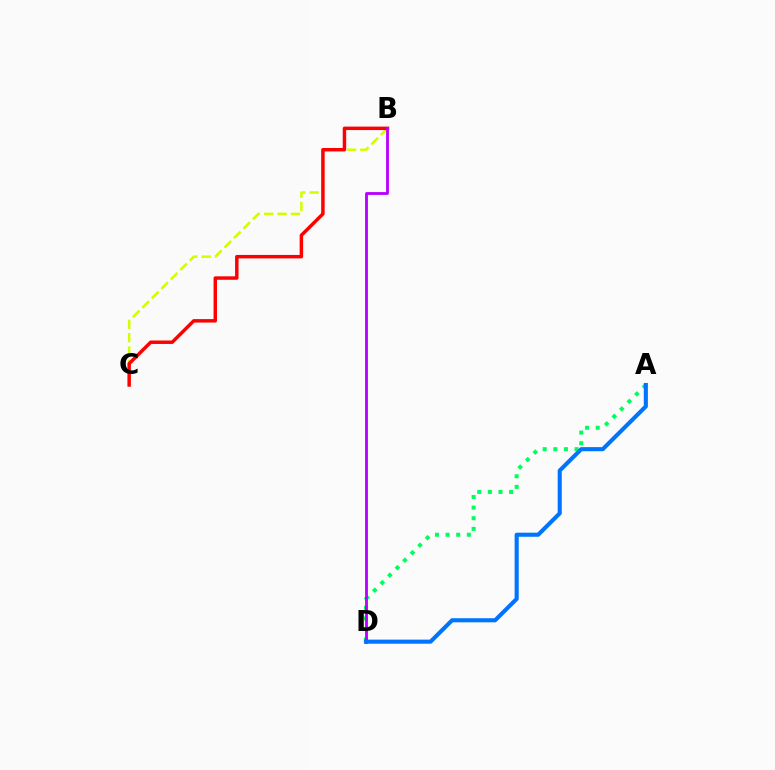{('A', 'D'): [{'color': '#00ff5c', 'line_style': 'dotted', 'thickness': 2.89}, {'color': '#0074ff', 'line_style': 'solid', 'thickness': 2.95}], ('B', 'C'): [{'color': '#d1ff00', 'line_style': 'dashed', 'thickness': 1.82}, {'color': '#ff0000', 'line_style': 'solid', 'thickness': 2.49}], ('B', 'D'): [{'color': '#b900ff', 'line_style': 'solid', 'thickness': 2.04}]}